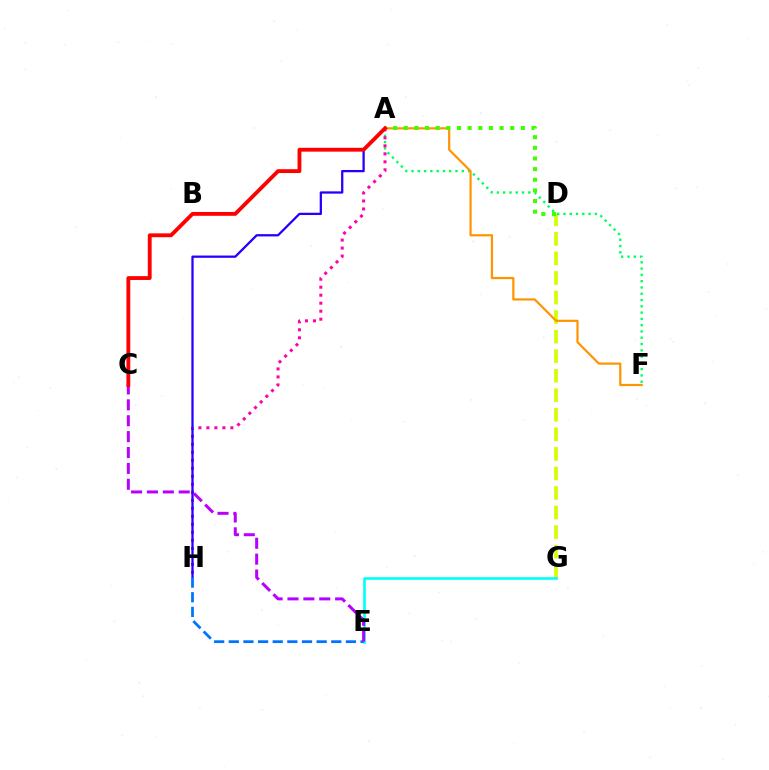{('D', 'G'): [{'color': '#d1ff00', 'line_style': 'dashed', 'thickness': 2.66}], ('A', 'F'): [{'color': '#00ff5c', 'line_style': 'dotted', 'thickness': 1.71}, {'color': '#ff9400', 'line_style': 'solid', 'thickness': 1.58}], ('A', 'H'): [{'color': '#ff00ac', 'line_style': 'dotted', 'thickness': 2.17}, {'color': '#2500ff', 'line_style': 'solid', 'thickness': 1.64}], ('E', 'G'): [{'color': '#00fff6', 'line_style': 'solid', 'thickness': 1.89}], ('A', 'D'): [{'color': '#3dff00', 'line_style': 'dotted', 'thickness': 2.89}], ('E', 'H'): [{'color': '#0074ff', 'line_style': 'dashed', 'thickness': 1.99}], ('C', 'E'): [{'color': '#b900ff', 'line_style': 'dashed', 'thickness': 2.16}], ('A', 'C'): [{'color': '#ff0000', 'line_style': 'solid', 'thickness': 2.77}]}